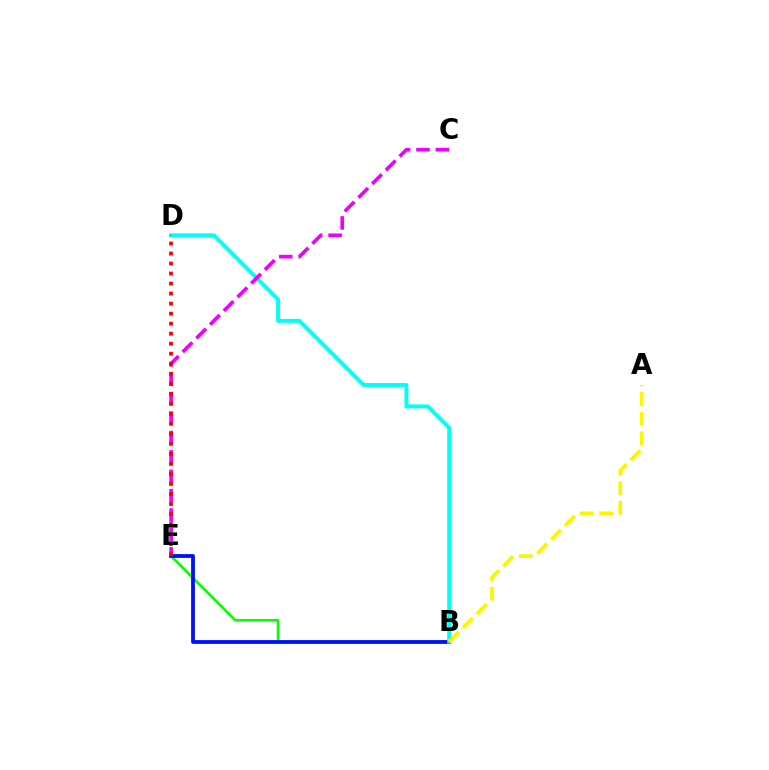{('B', 'E'): [{'color': '#08ff00', 'line_style': 'solid', 'thickness': 1.89}, {'color': '#0010ff', 'line_style': 'solid', 'thickness': 2.73}], ('B', 'D'): [{'color': '#00fff6', 'line_style': 'solid', 'thickness': 2.83}], ('A', 'B'): [{'color': '#fcf500', 'line_style': 'dashed', 'thickness': 2.67}], ('C', 'E'): [{'color': '#ee00ff', 'line_style': 'dashed', 'thickness': 2.64}], ('D', 'E'): [{'color': '#ff0000', 'line_style': 'dotted', 'thickness': 2.72}]}